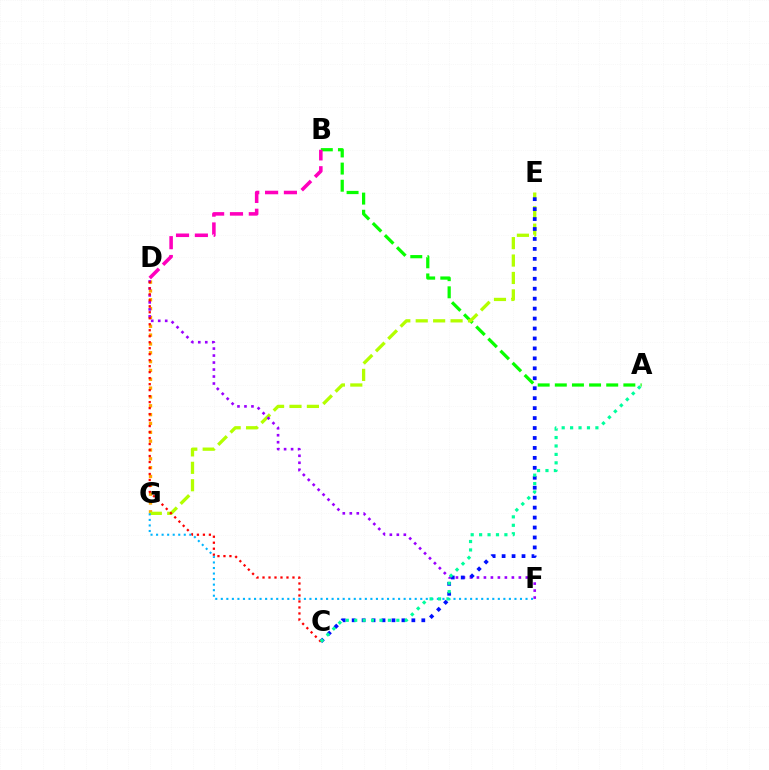{('D', 'G'): [{'color': '#ffa500', 'line_style': 'dotted', 'thickness': 2.4}], ('A', 'B'): [{'color': '#08ff00', 'line_style': 'dashed', 'thickness': 2.33}], ('E', 'G'): [{'color': '#b3ff00', 'line_style': 'dashed', 'thickness': 2.37}], ('D', 'F'): [{'color': '#9b00ff', 'line_style': 'dotted', 'thickness': 1.9}], ('C', 'E'): [{'color': '#0010ff', 'line_style': 'dotted', 'thickness': 2.7}], ('C', 'D'): [{'color': '#ff0000', 'line_style': 'dotted', 'thickness': 1.63}], ('B', 'D'): [{'color': '#ff00bd', 'line_style': 'dashed', 'thickness': 2.56}], ('F', 'G'): [{'color': '#00b5ff', 'line_style': 'dotted', 'thickness': 1.51}], ('A', 'C'): [{'color': '#00ff9d', 'line_style': 'dotted', 'thickness': 2.29}]}